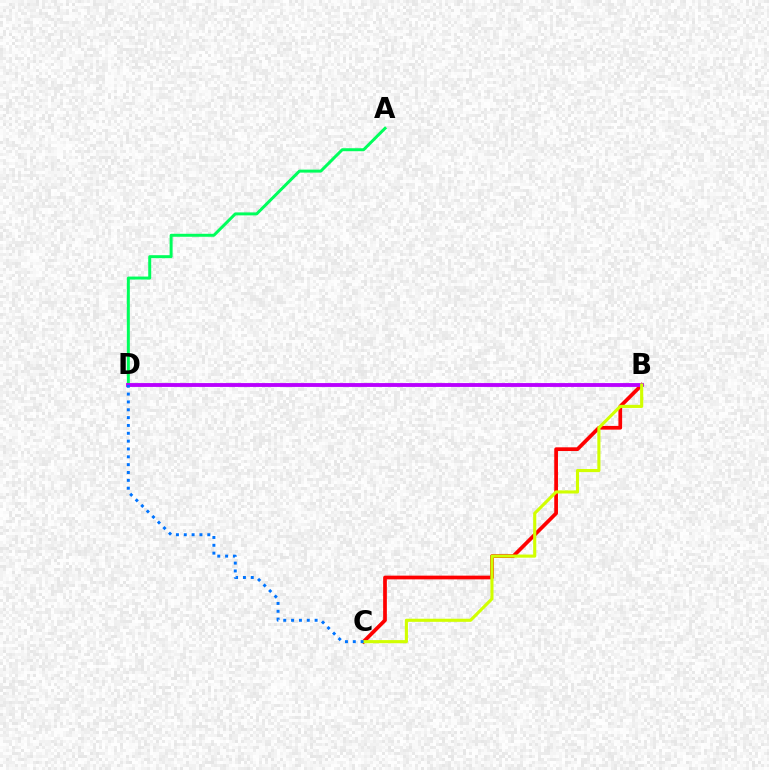{('A', 'D'): [{'color': '#00ff5c', 'line_style': 'solid', 'thickness': 2.14}], ('B', 'C'): [{'color': '#ff0000', 'line_style': 'solid', 'thickness': 2.68}, {'color': '#d1ff00', 'line_style': 'solid', 'thickness': 2.24}], ('B', 'D'): [{'color': '#b900ff', 'line_style': 'solid', 'thickness': 2.77}], ('C', 'D'): [{'color': '#0074ff', 'line_style': 'dotted', 'thickness': 2.13}]}